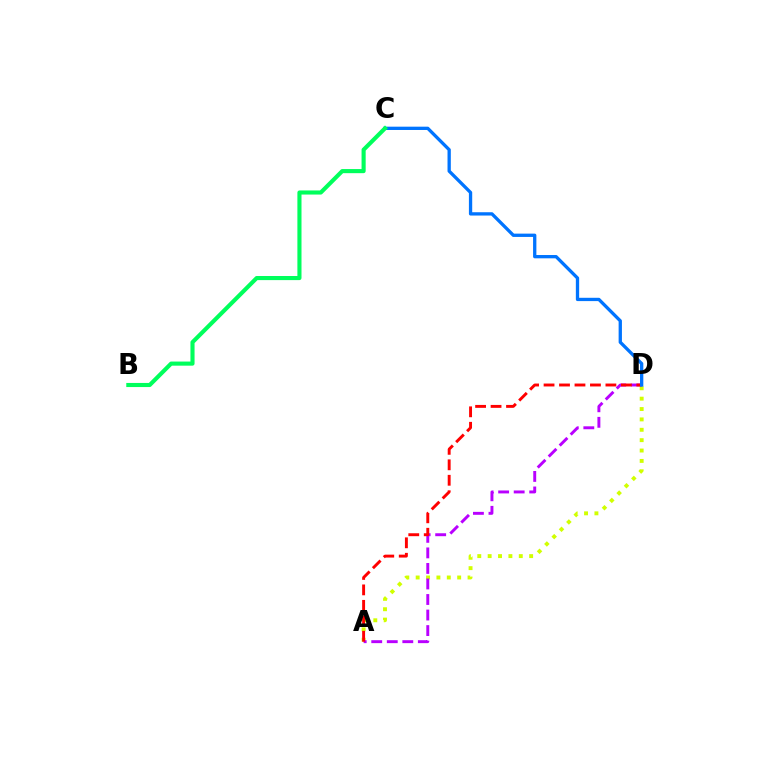{('A', 'D'): [{'color': '#d1ff00', 'line_style': 'dotted', 'thickness': 2.82}, {'color': '#b900ff', 'line_style': 'dashed', 'thickness': 2.11}, {'color': '#ff0000', 'line_style': 'dashed', 'thickness': 2.1}], ('C', 'D'): [{'color': '#0074ff', 'line_style': 'solid', 'thickness': 2.38}], ('B', 'C'): [{'color': '#00ff5c', 'line_style': 'solid', 'thickness': 2.96}]}